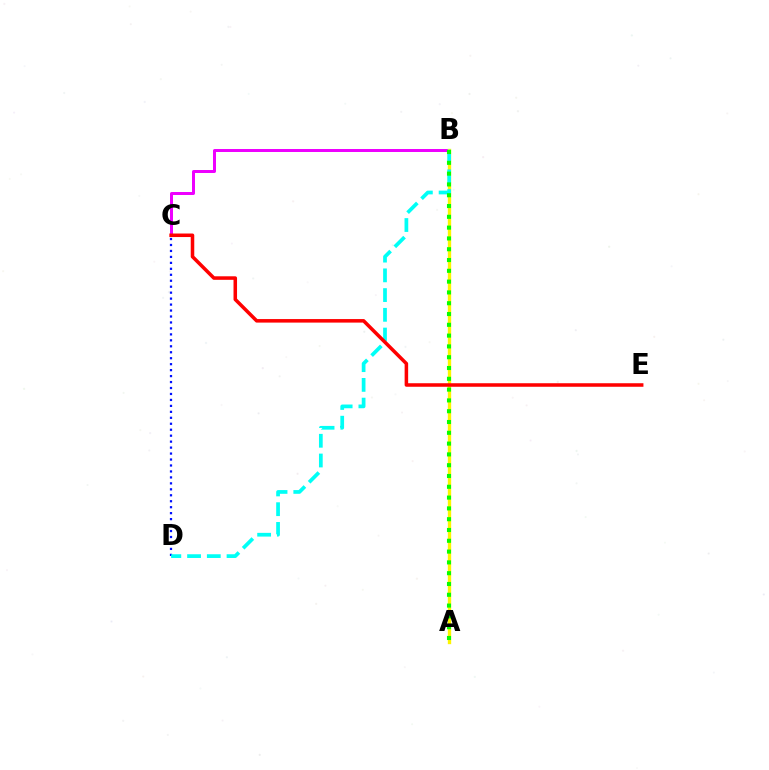{('C', 'D'): [{'color': '#0010ff', 'line_style': 'dotted', 'thickness': 1.62}], ('B', 'C'): [{'color': '#ee00ff', 'line_style': 'solid', 'thickness': 2.15}], ('A', 'B'): [{'color': '#fcf500', 'line_style': 'solid', 'thickness': 2.41}, {'color': '#08ff00', 'line_style': 'dotted', 'thickness': 2.93}], ('B', 'D'): [{'color': '#00fff6', 'line_style': 'dashed', 'thickness': 2.68}], ('C', 'E'): [{'color': '#ff0000', 'line_style': 'solid', 'thickness': 2.54}]}